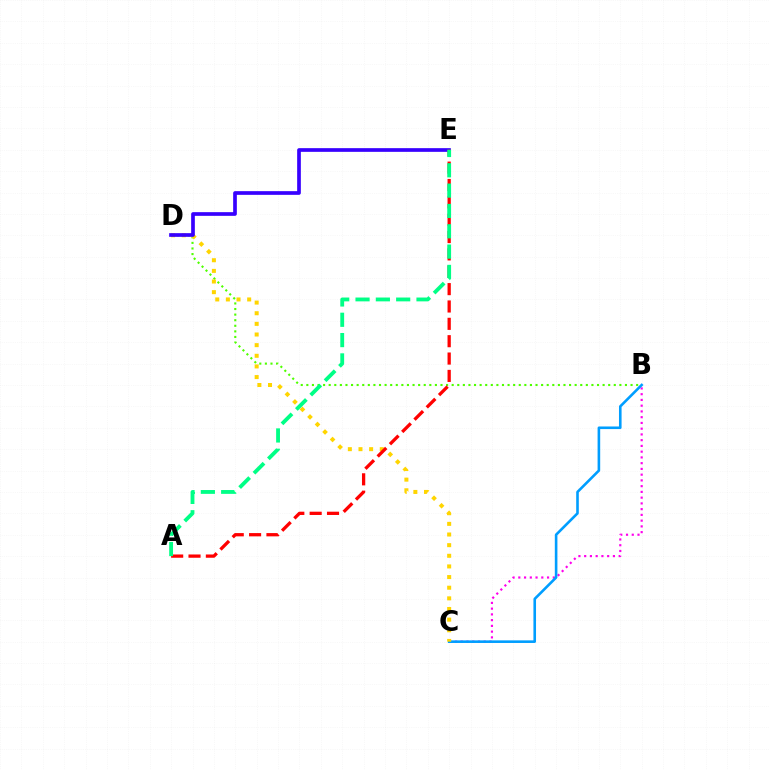{('B', 'C'): [{'color': '#ff00ed', 'line_style': 'dotted', 'thickness': 1.56}, {'color': '#009eff', 'line_style': 'solid', 'thickness': 1.88}], ('B', 'D'): [{'color': '#4fff00', 'line_style': 'dotted', 'thickness': 1.52}], ('C', 'D'): [{'color': '#ffd500', 'line_style': 'dotted', 'thickness': 2.89}], ('D', 'E'): [{'color': '#3700ff', 'line_style': 'solid', 'thickness': 2.65}], ('A', 'E'): [{'color': '#ff0000', 'line_style': 'dashed', 'thickness': 2.36}, {'color': '#00ff86', 'line_style': 'dashed', 'thickness': 2.76}]}